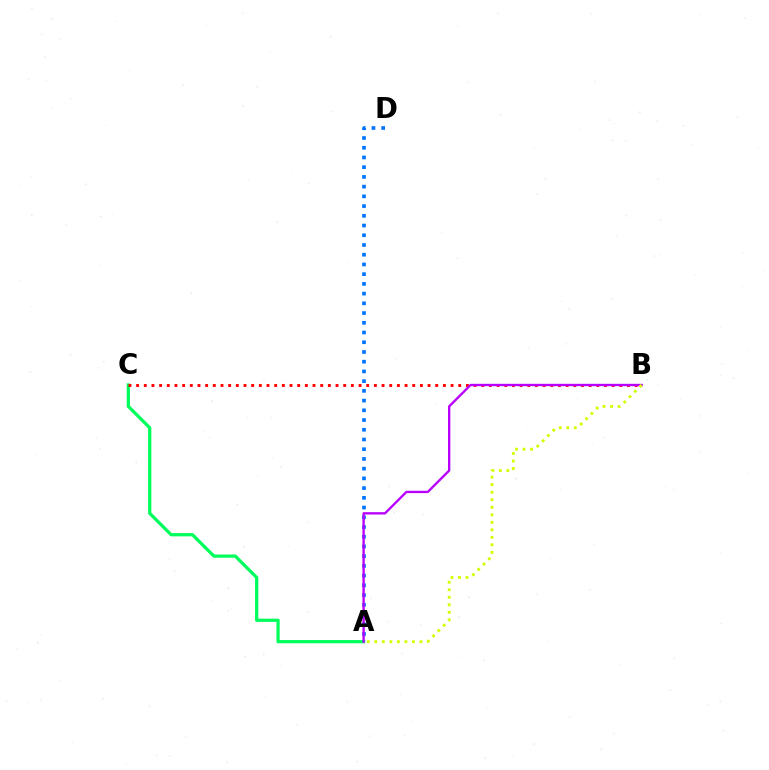{('A', 'C'): [{'color': '#00ff5c', 'line_style': 'solid', 'thickness': 2.34}], ('A', 'D'): [{'color': '#0074ff', 'line_style': 'dotted', 'thickness': 2.64}], ('B', 'C'): [{'color': '#ff0000', 'line_style': 'dotted', 'thickness': 2.08}], ('A', 'B'): [{'color': '#b900ff', 'line_style': 'solid', 'thickness': 1.69}, {'color': '#d1ff00', 'line_style': 'dotted', 'thickness': 2.04}]}